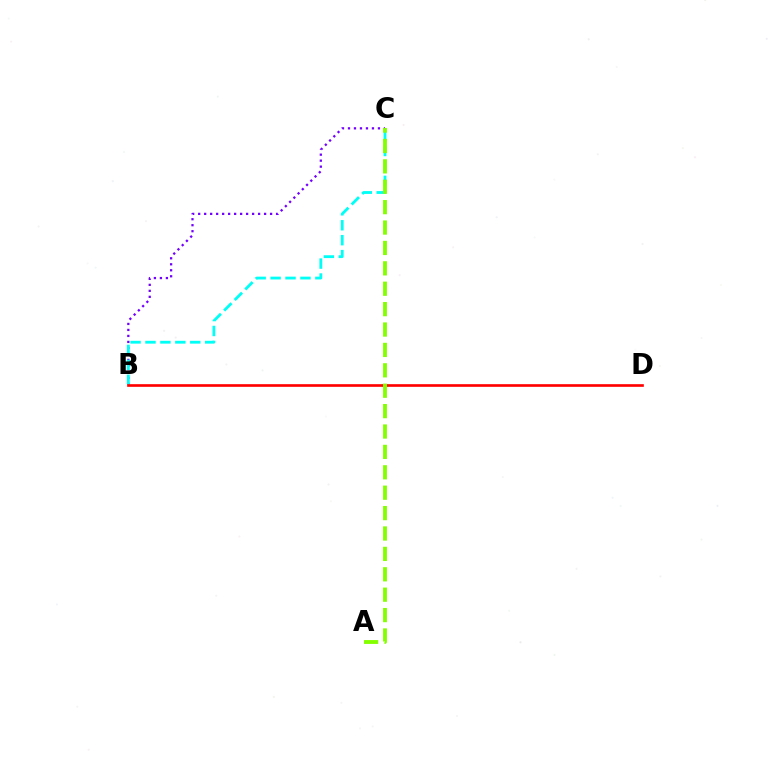{('B', 'C'): [{'color': '#7200ff', 'line_style': 'dotted', 'thickness': 1.63}, {'color': '#00fff6', 'line_style': 'dashed', 'thickness': 2.03}], ('B', 'D'): [{'color': '#ff0000', 'line_style': 'solid', 'thickness': 1.91}], ('A', 'C'): [{'color': '#84ff00', 'line_style': 'dashed', 'thickness': 2.77}]}